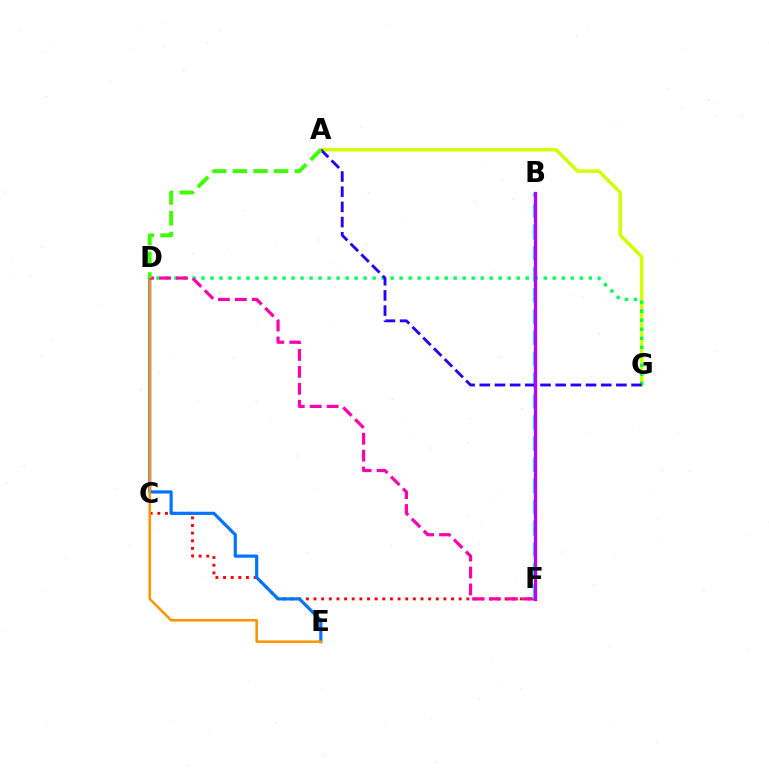{('A', 'G'): [{'color': '#d1ff00', 'line_style': 'solid', 'thickness': 2.51}, {'color': '#2500ff', 'line_style': 'dashed', 'thickness': 2.06}], ('D', 'G'): [{'color': '#00ff5c', 'line_style': 'dotted', 'thickness': 2.45}], ('C', 'F'): [{'color': '#ff0000', 'line_style': 'dotted', 'thickness': 2.08}], ('D', 'E'): [{'color': '#0074ff', 'line_style': 'solid', 'thickness': 2.28}, {'color': '#ff9400', 'line_style': 'solid', 'thickness': 1.83}], ('D', 'F'): [{'color': '#ff00ac', 'line_style': 'dashed', 'thickness': 2.3}], ('B', 'F'): [{'color': '#00fff6', 'line_style': 'dashed', 'thickness': 2.87}, {'color': '#b900ff', 'line_style': 'solid', 'thickness': 2.35}], ('A', 'D'): [{'color': '#3dff00', 'line_style': 'dashed', 'thickness': 2.81}]}